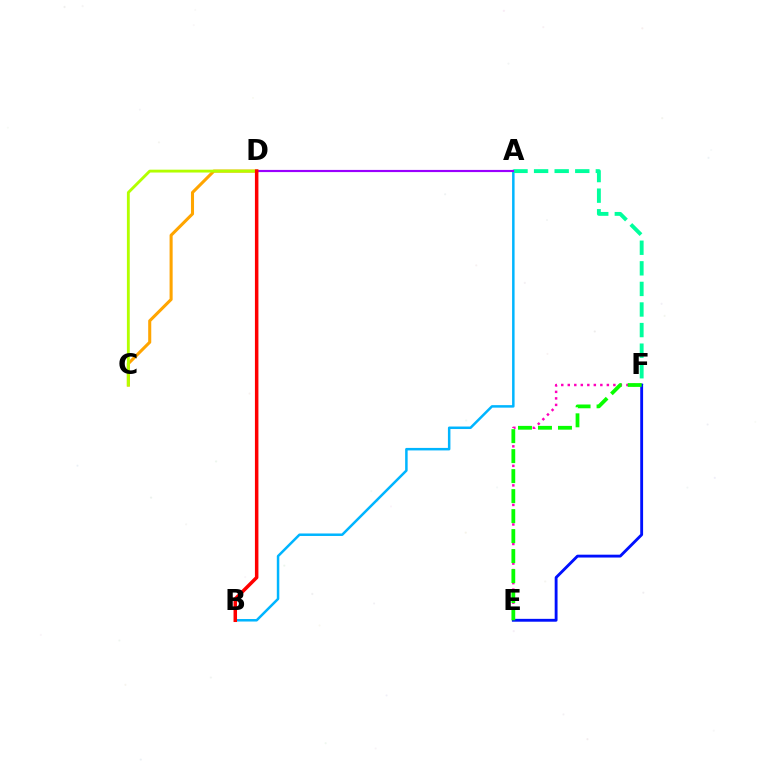{('E', 'F'): [{'color': '#ff00bd', 'line_style': 'dotted', 'thickness': 1.77}, {'color': '#0010ff', 'line_style': 'solid', 'thickness': 2.06}, {'color': '#08ff00', 'line_style': 'dashed', 'thickness': 2.72}], ('A', 'B'): [{'color': '#00b5ff', 'line_style': 'solid', 'thickness': 1.8}], ('A', 'F'): [{'color': '#00ff9d', 'line_style': 'dashed', 'thickness': 2.8}], ('C', 'D'): [{'color': '#ffa500', 'line_style': 'solid', 'thickness': 2.21}, {'color': '#b3ff00', 'line_style': 'solid', 'thickness': 2.05}], ('A', 'D'): [{'color': '#9b00ff', 'line_style': 'solid', 'thickness': 1.56}], ('B', 'D'): [{'color': '#ff0000', 'line_style': 'solid', 'thickness': 2.52}]}